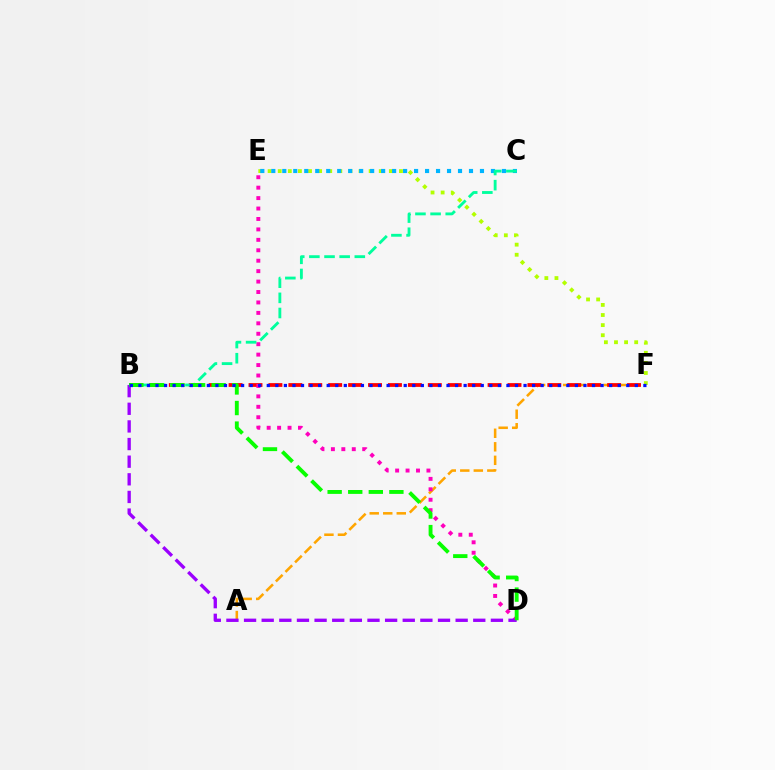{('A', 'F'): [{'color': '#ffa500', 'line_style': 'dashed', 'thickness': 1.84}], ('B', 'F'): [{'color': '#ff0000', 'line_style': 'dashed', 'thickness': 2.71}, {'color': '#0010ff', 'line_style': 'dotted', 'thickness': 2.33}], ('E', 'F'): [{'color': '#b3ff00', 'line_style': 'dotted', 'thickness': 2.74}], ('C', 'E'): [{'color': '#00b5ff', 'line_style': 'dotted', 'thickness': 2.98}], ('D', 'E'): [{'color': '#ff00bd', 'line_style': 'dotted', 'thickness': 2.84}], ('B', 'D'): [{'color': '#9b00ff', 'line_style': 'dashed', 'thickness': 2.4}, {'color': '#08ff00', 'line_style': 'dashed', 'thickness': 2.8}], ('B', 'C'): [{'color': '#00ff9d', 'line_style': 'dashed', 'thickness': 2.06}]}